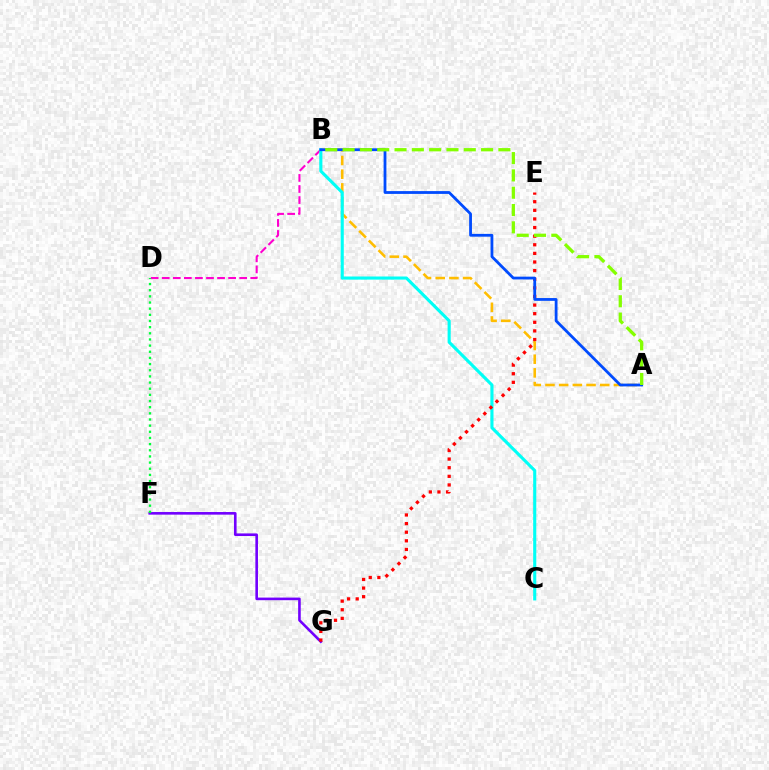{('B', 'D'): [{'color': '#ff00cf', 'line_style': 'dashed', 'thickness': 1.5}], ('A', 'B'): [{'color': '#ffbd00', 'line_style': 'dashed', 'thickness': 1.86}, {'color': '#004bff', 'line_style': 'solid', 'thickness': 2.01}, {'color': '#84ff00', 'line_style': 'dashed', 'thickness': 2.35}], ('F', 'G'): [{'color': '#7200ff', 'line_style': 'solid', 'thickness': 1.88}], ('B', 'C'): [{'color': '#00fff6', 'line_style': 'solid', 'thickness': 2.24}], ('E', 'G'): [{'color': '#ff0000', 'line_style': 'dotted', 'thickness': 2.34}], ('D', 'F'): [{'color': '#00ff39', 'line_style': 'dotted', 'thickness': 1.67}]}